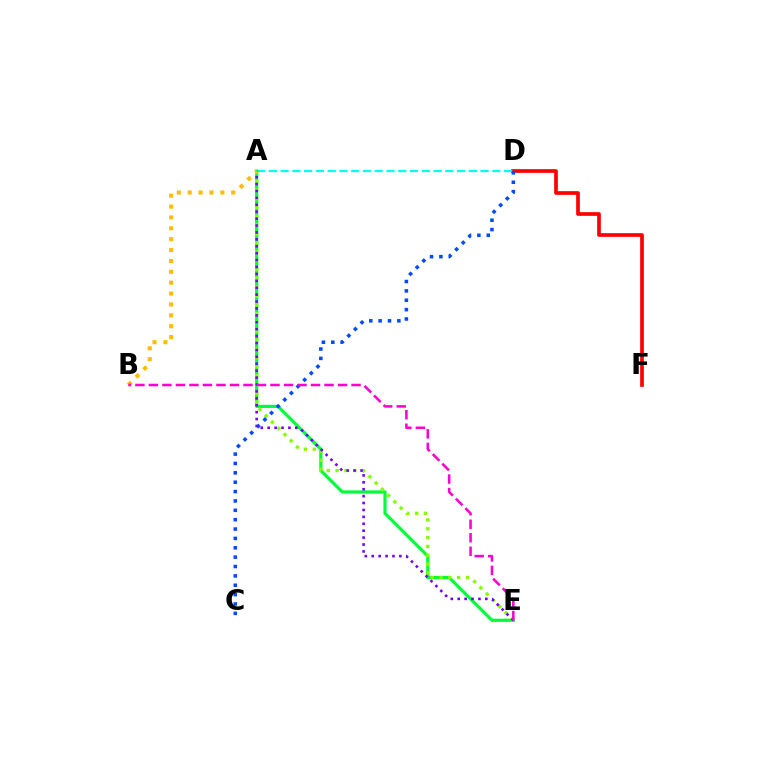{('D', 'F'): [{'color': '#ff0000', 'line_style': 'solid', 'thickness': 2.66}], ('A', 'D'): [{'color': '#00fff6', 'line_style': 'dashed', 'thickness': 1.6}], ('A', 'E'): [{'color': '#00ff39', 'line_style': 'solid', 'thickness': 2.29}, {'color': '#84ff00', 'line_style': 'dotted', 'thickness': 2.4}, {'color': '#7200ff', 'line_style': 'dotted', 'thickness': 1.88}], ('C', 'D'): [{'color': '#004bff', 'line_style': 'dotted', 'thickness': 2.55}], ('A', 'B'): [{'color': '#ffbd00', 'line_style': 'dotted', 'thickness': 2.96}], ('B', 'E'): [{'color': '#ff00cf', 'line_style': 'dashed', 'thickness': 1.84}]}